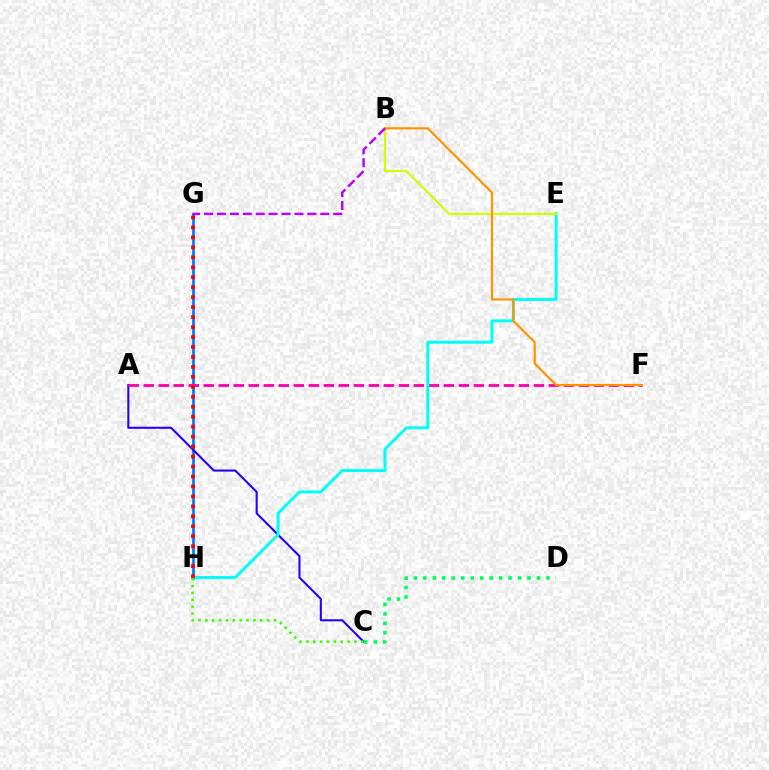{('G', 'H'): [{'color': '#0074ff', 'line_style': 'solid', 'thickness': 1.92}, {'color': '#ff0000', 'line_style': 'dotted', 'thickness': 2.71}], ('A', 'C'): [{'color': '#2500ff', 'line_style': 'solid', 'thickness': 1.5}], ('A', 'F'): [{'color': '#ff00ac', 'line_style': 'dashed', 'thickness': 2.04}], ('E', 'H'): [{'color': '#00fff6', 'line_style': 'solid', 'thickness': 2.13}], ('C', 'H'): [{'color': '#3dff00', 'line_style': 'dotted', 'thickness': 1.87}], ('B', 'E'): [{'color': '#d1ff00', 'line_style': 'solid', 'thickness': 1.56}], ('C', 'D'): [{'color': '#00ff5c', 'line_style': 'dotted', 'thickness': 2.57}], ('B', 'F'): [{'color': '#ff9400', 'line_style': 'solid', 'thickness': 1.59}], ('B', 'G'): [{'color': '#b900ff', 'line_style': 'dashed', 'thickness': 1.75}]}